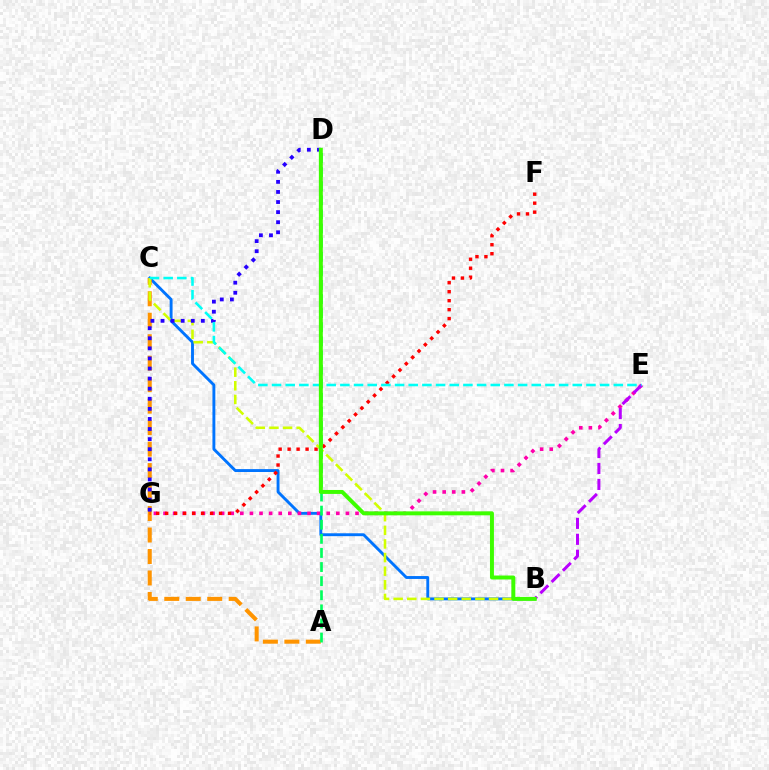{('B', 'C'): [{'color': '#0074ff', 'line_style': 'solid', 'thickness': 2.08}, {'color': '#d1ff00', 'line_style': 'dashed', 'thickness': 1.85}], ('E', 'G'): [{'color': '#ff00ac', 'line_style': 'dotted', 'thickness': 2.61}], ('A', 'C'): [{'color': '#ff9400', 'line_style': 'dashed', 'thickness': 2.92}], ('F', 'G'): [{'color': '#ff0000', 'line_style': 'dotted', 'thickness': 2.44}], ('D', 'G'): [{'color': '#2500ff', 'line_style': 'dotted', 'thickness': 2.74}], ('A', 'D'): [{'color': '#00ff5c', 'line_style': 'dashed', 'thickness': 1.92}], ('B', 'E'): [{'color': '#b900ff', 'line_style': 'dashed', 'thickness': 2.17}], ('C', 'E'): [{'color': '#00fff6', 'line_style': 'dashed', 'thickness': 1.86}], ('B', 'D'): [{'color': '#3dff00', 'line_style': 'solid', 'thickness': 2.85}]}